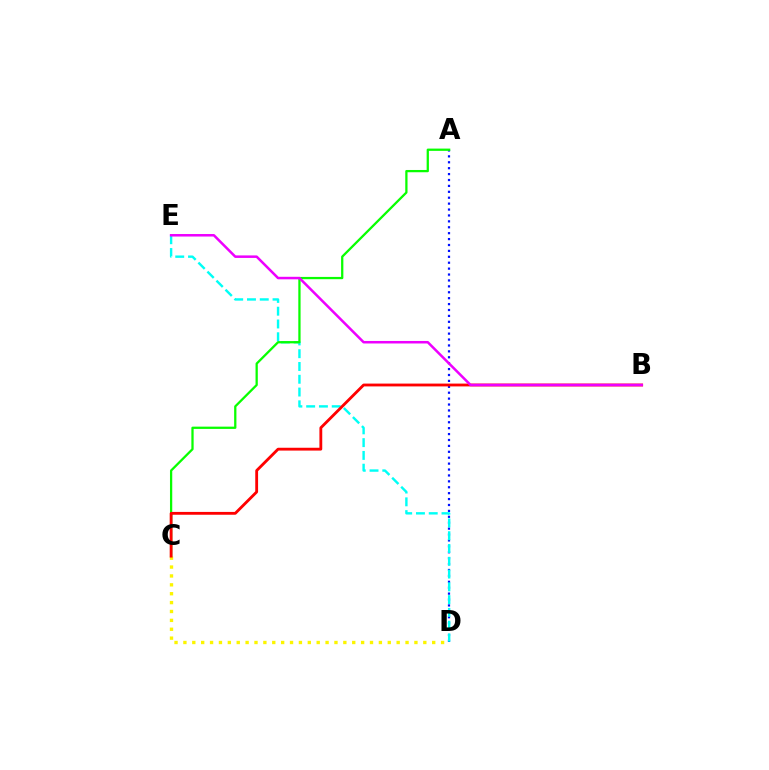{('A', 'D'): [{'color': '#0010ff', 'line_style': 'dotted', 'thickness': 1.61}], ('D', 'E'): [{'color': '#00fff6', 'line_style': 'dashed', 'thickness': 1.74}], ('A', 'C'): [{'color': '#08ff00', 'line_style': 'solid', 'thickness': 1.64}], ('C', 'D'): [{'color': '#fcf500', 'line_style': 'dotted', 'thickness': 2.41}], ('B', 'C'): [{'color': '#ff0000', 'line_style': 'solid', 'thickness': 2.04}], ('B', 'E'): [{'color': '#ee00ff', 'line_style': 'solid', 'thickness': 1.81}]}